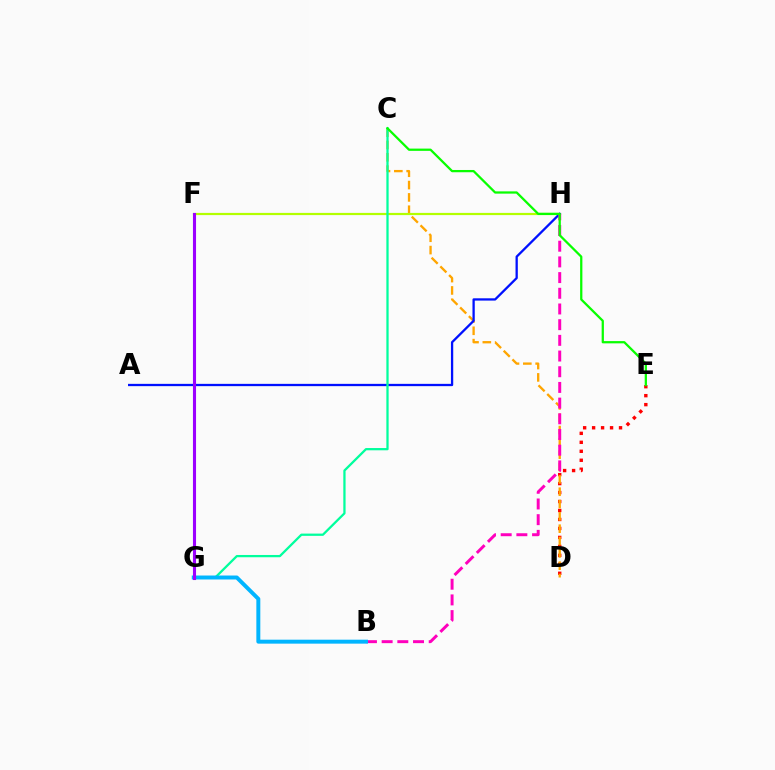{('D', 'E'): [{'color': '#ff0000', 'line_style': 'dotted', 'thickness': 2.44}], ('C', 'D'): [{'color': '#ffa500', 'line_style': 'dashed', 'thickness': 1.67}], ('F', 'H'): [{'color': '#b3ff00', 'line_style': 'solid', 'thickness': 1.59}], ('A', 'H'): [{'color': '#0010ff', 'line_style': 'solid', 'thickness': 1.65}], ('C', 'G'): [{'color': '#00ff9d', 'line_style': 'solid', 'thickness': 1.63}], ('B', 'H'): [{'color': '#ff00bd', 'line_style': 'dashed', 'thickness': 2.13}], ('C', 'E'): [{'color': '#08ff00', 'line_style': 'solid', 'thickness': 1.63}], ('B', 'G'): [{'color': '#00b5ff', 'line_style': 'solid', 'thickness': 2.85}], ('F', 'G'): [{'color': '#9b00ff', 'line_style': 'solid', 'thickness': 2.22}]}